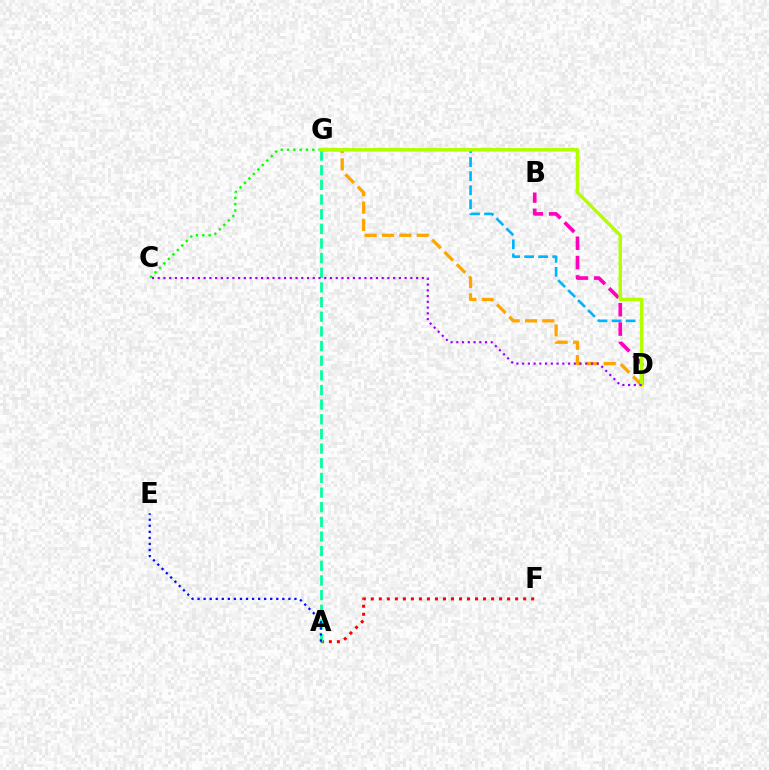{('D', 'G'): [{'color': '#ffa500', 'line_style': 'dashed', 'thickness': 2.36}, {'color': '#00b5ff', 'line_style': 'dashed', 'thickness': 1.91}, {'color': '#b3ff00', 'line_style': 'solid', 'thickness': 2.5}], ('A', 'F'): [{'color': '#ff0000', 'line_style': 'dotted', 'thickness': 2.18}], ('A', 'G'): [{'color': '#00ff9d', 'line_style': 'dashed', 'thickness': 1.99}], ('C', 'G'): [{'color': '#08ff00', 'line_style': 'dotted', 'thickness': 1.72}], ('B', 'D'): [{'color': '#ff00bd', 'line_style': 'dashed', 'thickness': 2.63}], ('C', 'D'): [{'color': '#9b00ff', 'line_style': 'dotted', 'thickness': 1.56}], ('A', 'E'): [{'color': '#0010ff', 'line_style': 'dotted', 'thickness': 1.65}]}